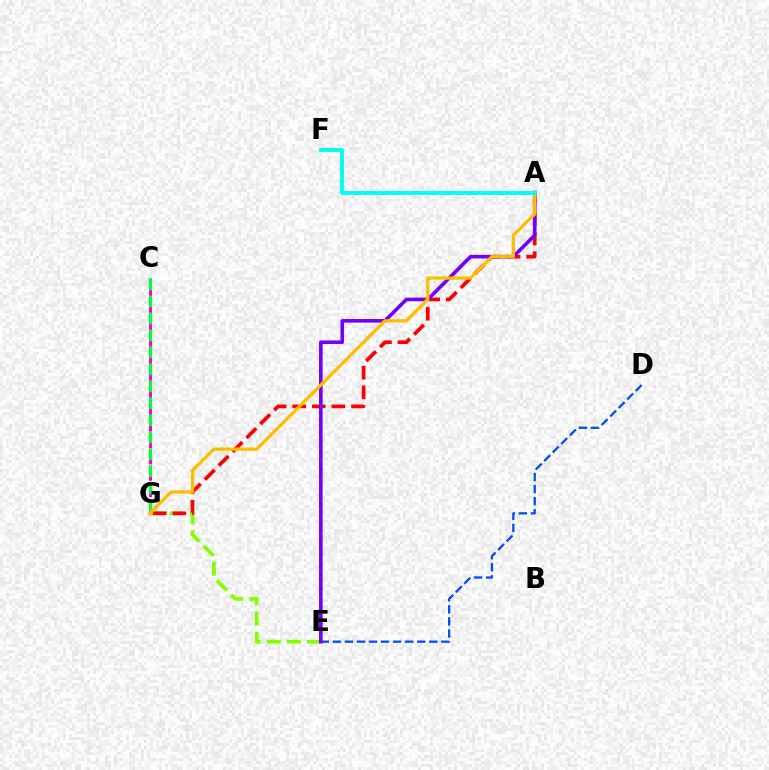{('E', 'G'): [{'color': '#84ff00', 'line_style': 'dashed', 'thickness': 2.72}], ('C', 'G'): [{'color': '#ff00cf', 'line_style': 'dashed', 'thickness': 2.22}, {'color': '#00ff39', 'line_style': 'dashed', 'thickness': 2.31}], ('A', 'G'): [{'color': '#ff0000', 'line_style': 'dashed', 'thickness': 2.67}, {'color': '#ffbd00', 'line_style': 'solid', 'thickness': 2.35}], ('D', 'E'): [{'color': '#004bff', 'line_style': 'dashed', 'thickness': 1.64}], ('A', 'E'): [{'color': '#7200ff', 'line_style': 'solid', 'thickness': 2.6}], ('A', 'F'): [{'color': '#00fff6', 'line_style': 'solid', 'thickness': 2.81}]}